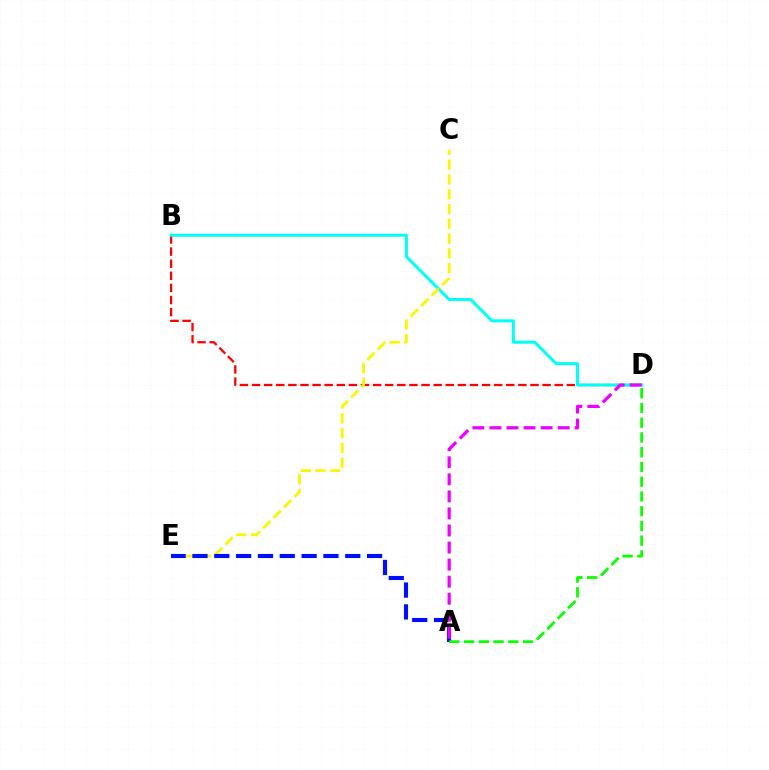{('B', 'D'): [{'color': '#ff0000', 'line_style': 'dashed', 'thickness': 1.64}, {'color': '#00fff6', 'line_style': 'solid', 'thickness': 2.17}], ('C', 'E'): [{'color': '#fcf500', 'line_style': 'dashed', 'thickness': 2.01}], ('A', 'E'): [{'color': '#0010ff', 'line_style': 'dashed', 'thickness': 2.97}], ('A', 'D'): [{'color': '#08ff00', 'line_style': 'dashed', 'thickness': 2.0}, {'color': '#ee00ff', 'line_style': 'dashed', 'thickness': 2.32}]}